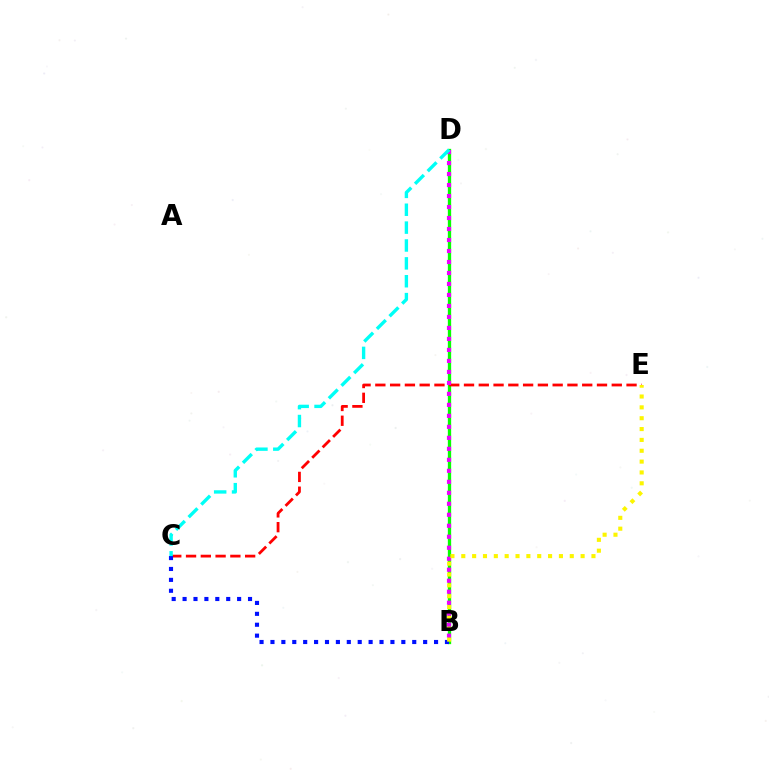{('B', 'D'): [{'color': '#08ff00', 'line_style': 'solid', 'thickness': 2.38}, {'color': '#ee00ff', 'line_style': 'dotted', 'thickness': 2.99}], ('C', 'E'): [{'color': '#ff0000', 'line_style': 'dashed', 'thickness': 2.01}], ('B', 'C'): [{'color': '#0010ff', 'line_style': 'dotted', 'thickness': 2.96}], ('B', 'E'): [{'color': '#fcf500', 'line_style': 'dotted', 'thickness': 2.95}], ('C', 'D'): [{'color': '#00fff6', 'line_style': 'dashed', 'thickness': 2.43}]}